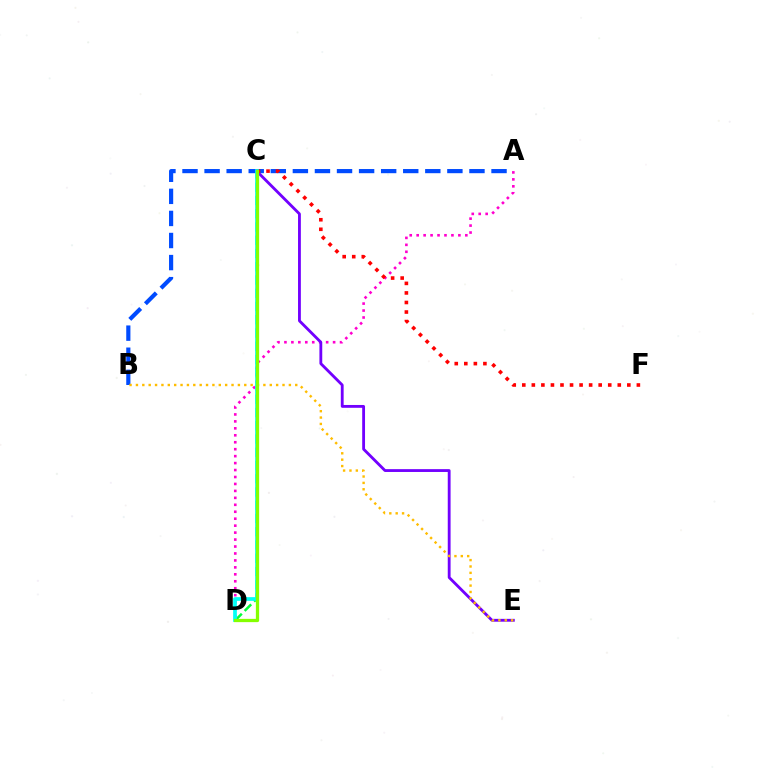{('A', 'D'): [{'color': '#ff00cf', 'line_style': 'dotted', 'thickness': 1.89}], ('A', 'B'): [{'color': '#004bff', 'line_style': 'dashed', 'thickness': 3.0}], ('C', 'D'): [{'color': '#00ff39', 'line_style': 'dashed', 'thickness': 1.8}, {'color': '#00fff6', 'line_style': 'solid', 'thickness': 2.67}, {'color': '#84ff00', 'line_style': 'solid', 'thickness': 2.36}], ('C', 'E'): [{'color': '#7200ff', 'line_style': 'solid', 'thickness': 2.04}], ('C', 'F'): [{'color': '#ff0000', 'line_style': 'dotted', 'thickness': 2.59}], ('B', 'E'): [{'color': '#ffbd00', 'line_style': 'dotted', 'thickness': 1.73}]}